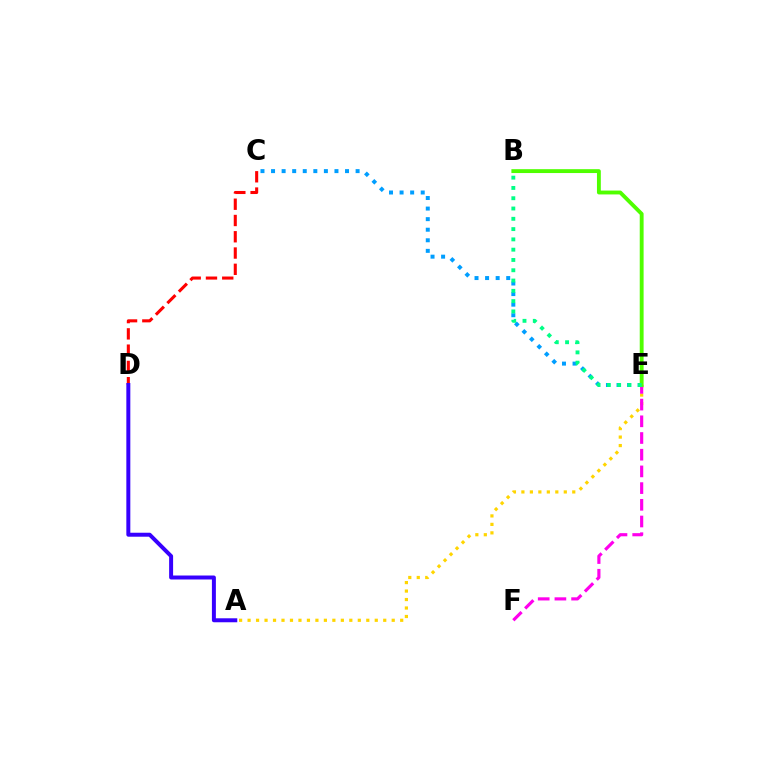{('A', 'E'): [{'color': '#ffd500', 'line_style': 'dotted', 'thickness': 2.3}], ('C', 'D'): [{'color': '#ff0000', 'line_style': 'dashed', 'thickness': 2.21}], ('C', 'E'): [{'color': '#009eff', 'line_style': 'dotted', 'thickness': 2.87}], ('E', 'F'): [{'color': '#ff00ed', 'line_style': 'dashed', 'thickness': 2.27}], ('B', 'E'): [{'color': '#4fff00', 'line_style': 'solid', 'thickness': 2.78}, {'color': '#00ff86', 'line_style': 'dotted', 'thickness': 2.8}], ('A', 'D'): [{'color': '#3700ff', 'line_style': 'solid', 'thickness': 2.86}]}